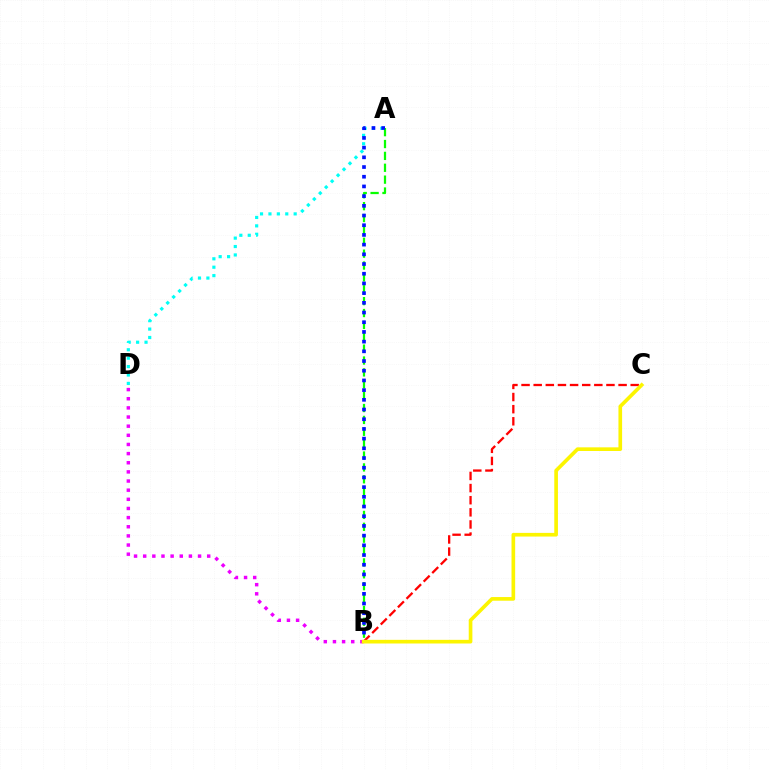{('A', 'D'): [{'color': '#00fff6', 'line_style': 'dotted', 'thickness': 2.29}], ('B', 'C'): [{'color': '#ff0000', 'line_style': 'dashed', 'thickness': 1.65}, {'color': '#fcf500', 'line_style': 'solid', 'thickness': 2.63}], ('A', 'B'): [{'color': '#08ff00', 'line_style': 'dashed', 'thickness': 1.61}, {'color': '#0010ff', 'line_style': 'dotted', 'thickness': 2.64}], ('B', 'D'): [{'color': '#ee00ff', 'line_style': 'dotted', 'thickness': 2.48}]}